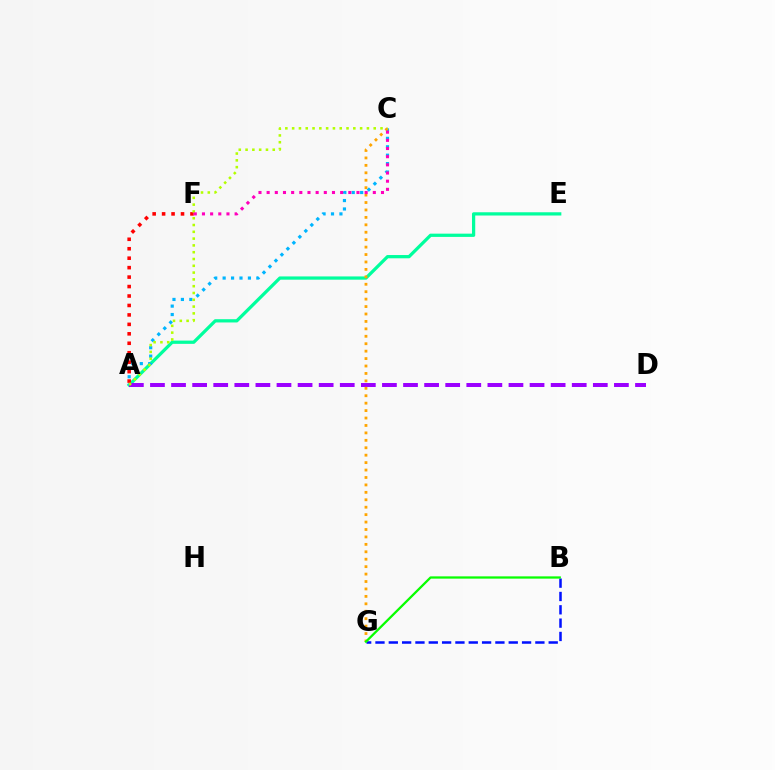{('A', 'E'): [{'color': '#00ff9d', 'line_style': 'solid', 'thickness': 2.34}], ('A', 'D'): [{'color': '#9b00ff', 'line_style': 'dashed', 'thickness': 2.86}], ('B', 'G'): [{'color': '#0010ff', 'line_style': 'dashed', 'thickness': 1.81}, {'color': '#08ff00', 'line_style': 'solid', 'thickness': 1.64}], ('A', 'C'): [{'color': '#00b5ff', 'line_style': 'dotted', 'thickness': 2.29}, {'color': '#b3ff00', 'line_style': 'dotted', 'thickness': 1.85}], ('A', 'F'): [{'color': '#ff0000', 'line_style': 'dotted', 'thickness': 2.57}], ('C', 'G'): [{'color': '#ffa500', 'line_style': 'dotted', 'thickness': 2.02}], ('C', 'F'): [{'color': '#ff00bd', 'line_style': 'dotted', 'thickness': 2.22}]}